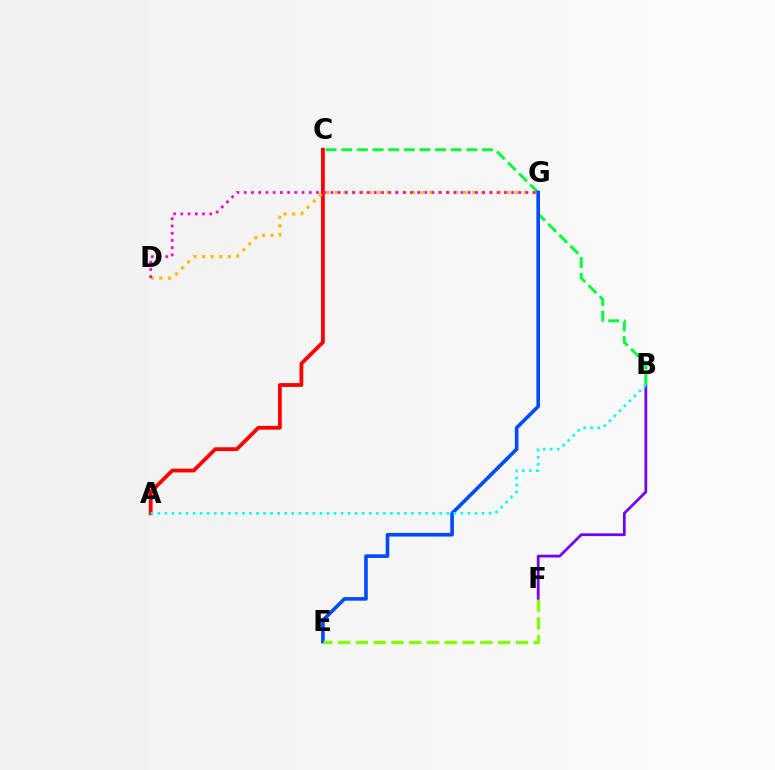{('B', 'F'): [{'color': '#7200ff', 'line_style': 'solid', 'thickness': 1.98}], ('B', 'C'): [{'color': '#00ff39', 'line_style': 'dashed', 'thickness': 2.12}], ('A', 'C'): [{'color': '#ff0000', 'line_style': 'solid', 'thickness': 2.73}], ('D', 'G'): [{'color': '#ffbd00', 'line_style': 'dotted', 'thickness': 2.33}, {'color': '#ff00cf', 'line_style': 'dotted', 'thickness': 1.96}], ('E', 'G'): [{'color': '#004bff', 'line_style': 'solid', 'thickness': 2.61}], ('A', 'B'): [{'color': '#00fff6', 'line_style': 'dotted', 'thickness': 1.91}], ('E', 'F'): [{'color': '#84ff00', 'line_style': 'dashed', 'thickness': 2.42}]}